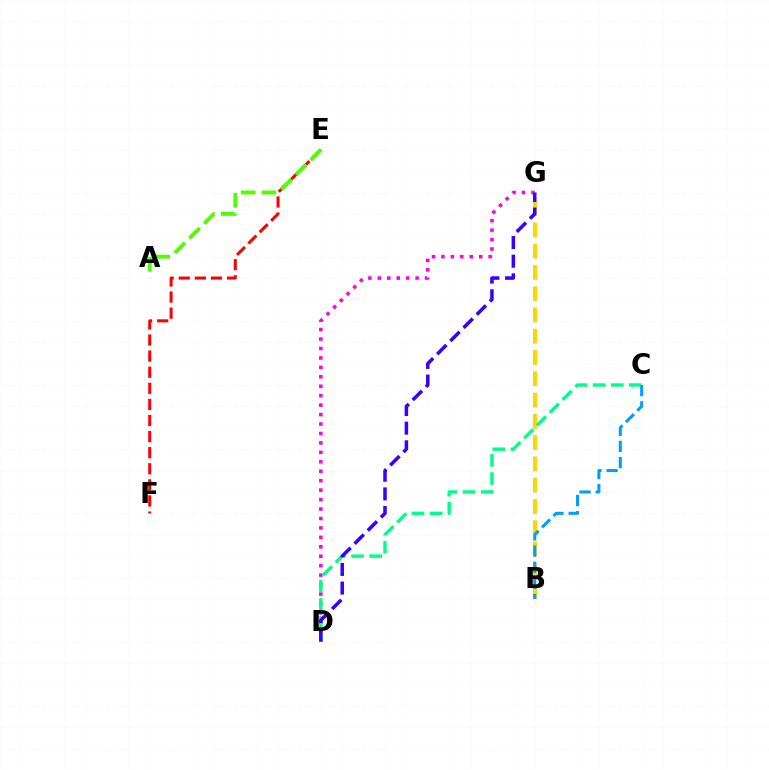{('D', 'G'): [{'color': '#ff00ed', 'line_style': 'dotted', 'thickness': 2.57}, {'color': '#3700ff', 'line_style': 'dashed', 'thickness': 2.53}], ('E', 'F'): [{'color': '#ff0000', 'line_style': 'dashed', 'thickness': 2.19}], ('B', 'G'): [{'color': '#ffd500', 'line_style': 'dashed', 'thickness': 2.89}], ('C', 'D'): [{'color': '#00ff86', 'line_style': 'dashed', 'thickness': 2.46}], ('A', 'E'): [{'color': '#4fff00', 'line_style': 'dashed', 'thickness': 2.82}], ('B', 'C'): [{'color': '#009eff', 'line_style': 'dashed', 'thickness': 2.19}]}